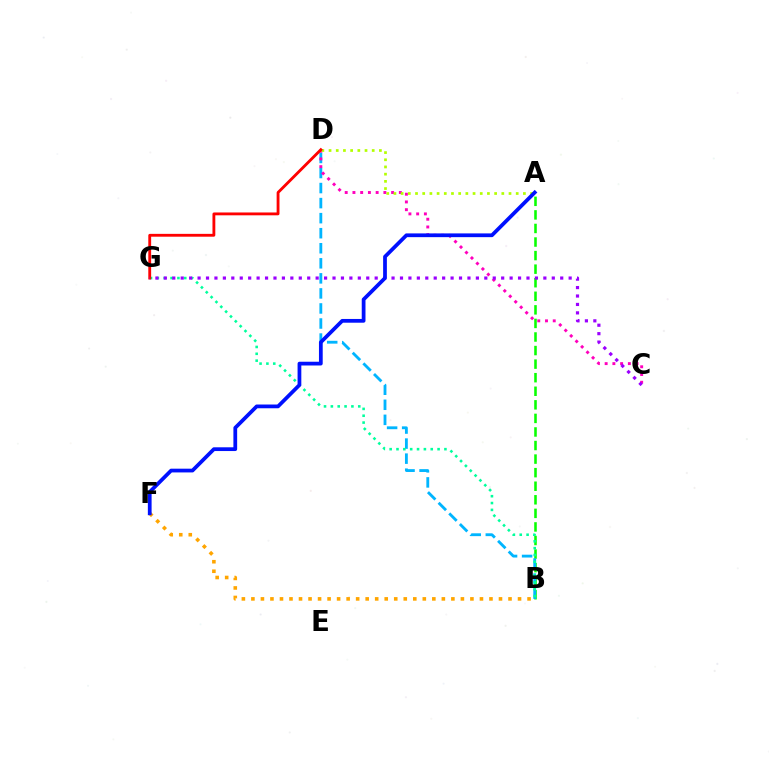{('A', 'B'): [{'color': '#08ff00', 'line_style': 'dashed', 'thickness': 1.84}], ('B', 'D'): [{'color': '#00b5ff', 'line_style': 'dashed', 'thickness': 2.04}], ('C', 'D'): [{'color': '#ff00bd', 'line_style': 'dotted', 'thickness': 2.1}], ('B', 'G'): [{'color': '#00ff9d', 'line_style': 'dotted', 'thickness': 1.86}], ('A', 'D'): [{'color': '#b3ff00', 'line_style': 'dotted', 'thickness': 1.95}], ('D', 'G'): [{'color': '#ff0000', 'line_style': 'solid', 'thickness': 2.04}], ('C', 'G'): [{'color': '#9b00ff', 'line_style': 'dotted', 'thickness': 2.29}], ('B', 'F'): [{'color': '#ffa500', 'line_style': 'dotted', 'thickness': 2.59}], ('A', 'F'): [{'color': '#0010ff', 'line_style': 'solid', 'thickness': 2.7}]}